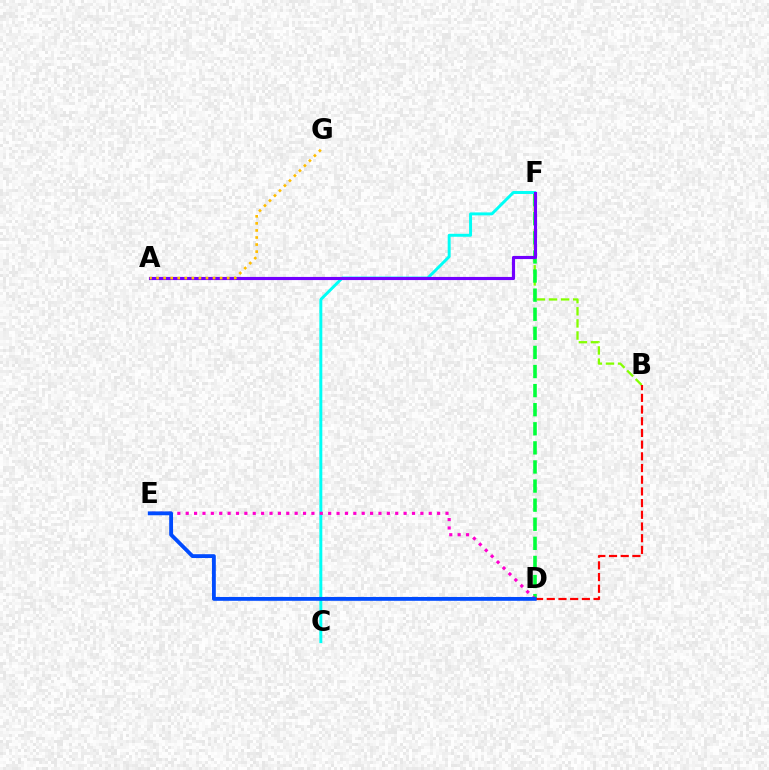{('B', 'F'): [{'color': '#84ff00', 'line_style': 'dashed', 'thickness': 1.65}], ('D', 'F'): [{'color': '#00ff39', 'line_style': 'dashed', 'thickness': 2.59}], ('C', 'F'): [{'color': '#00fff6', 'line_style': 'solid', 'thickness': 2.13}], ('B', 'D'): [{'color': '#ff0000', 'line_style': 'dashed', 'thickness': 1.59}], ('D', 'E'): [{'color': '#ff00cf', 'line_style': 'dotted', 'thickness': 2.28}, {'color': '#004bff', 'line_style': 'solid', 'thickness': 2.76}], ('A', 'F'): [{'color': '#7200ff', 'line_style': 'solid', 'thickness': 2.26}], ('A', 'G'): [{'color': '#ffbd00', 'line_style': 'dotted', 'thickness': 1.92}]}